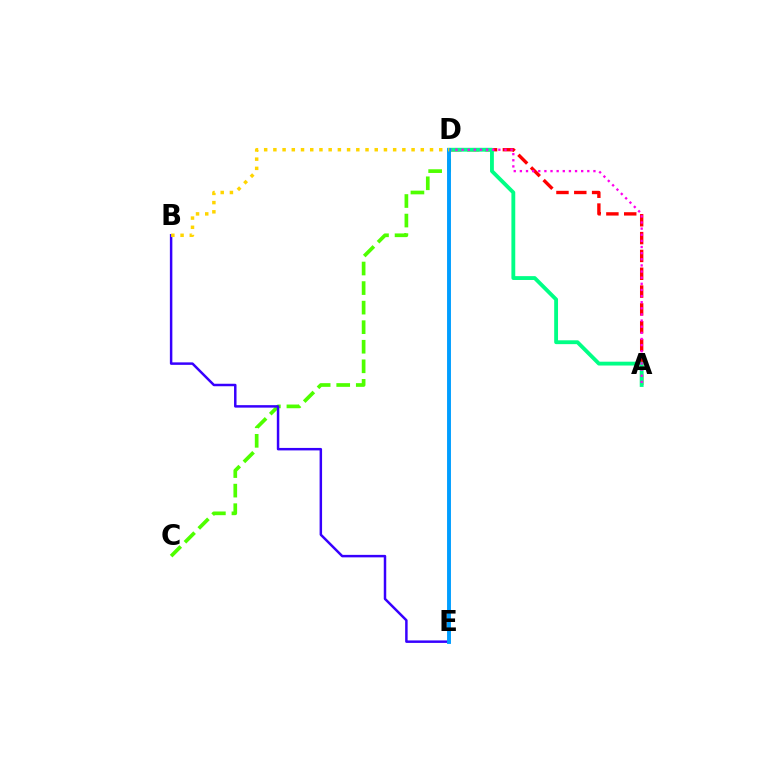{('A', 'D'): [{'color': '#ff0000', 'line_style': 'dashed', 'thickness': 2.42}, {'color': '#00ff86', 'line_style': 'solid', 'thickness': 2.77}, {'color': '#ff00ed', 'line_style': 'dotted', 'thickness': 1.67}], ('C', 'D'): [{'color': '#4fff00', 'line_style': 'dashed', 'thickness': 2.66}], ('B', 'E'): [{'color': '#3700ff', 'line_style': 'solid', 'thickness': 1.79}], ('D', 'E'): [{'color': '#009eff', 'line_style': 'solid', 'thickness': 2.81}], ('B', 'D'): [{'color': '#ffd500', 'line_style': 'dotted', 'thickness': 2.5}]}